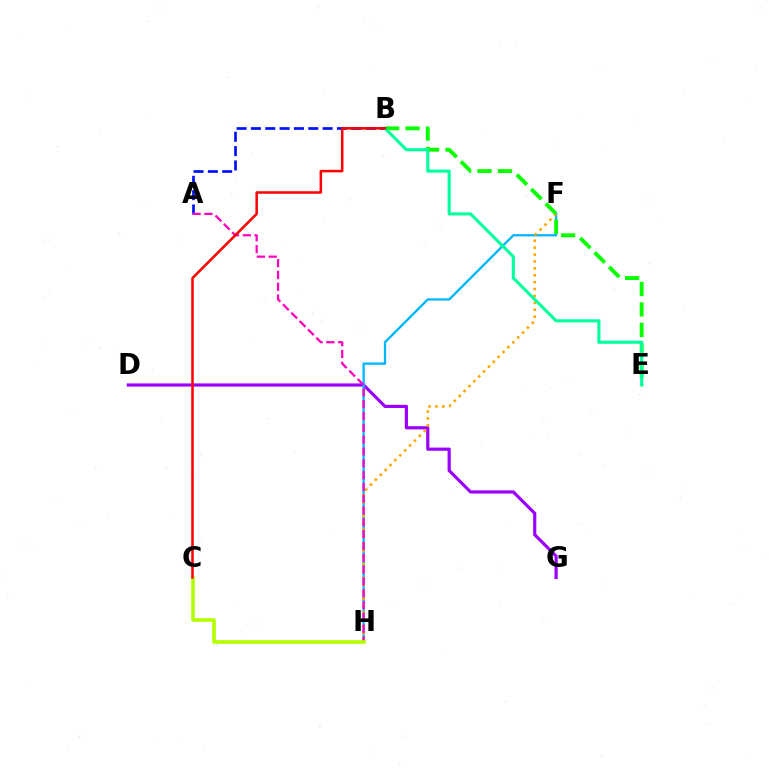{('D', 'G'): [{'color': '#9b00ff', 'line_style': 'solid', 'thickness': 2.29}], ('F', 'H'): [{'color': '#00b5ff', 'line_style': 'solid', 'thickness': 1.67}, {'color': '#ffa500', 'line_style': 'dotted', 'thickness': 1.87}], ('B', 'E'): [{'color': '#08ff00', 'line_style': 'dashed', 'thickness': 2.78}, {'color': '#00ff9d', 'line_style': 'solid', 'thickness': 2.23}], ('A', 'B'): [{'color': '#0010ff', 'line_style': 'dashed', 'thickness': 1.95}], ('A', 'H'): [{'color': '#ff00bd', 'line_style': 'dashed', 'thickness': 1.61}], ('C', 'H'): [{'color': '#b3ff00', 'line_style': 'solid', 'thickness': 2.59}], ('B', 'C'): [{'color': '#ff0000', 'line_style': 'solid', 'thickness': 1.82}]}